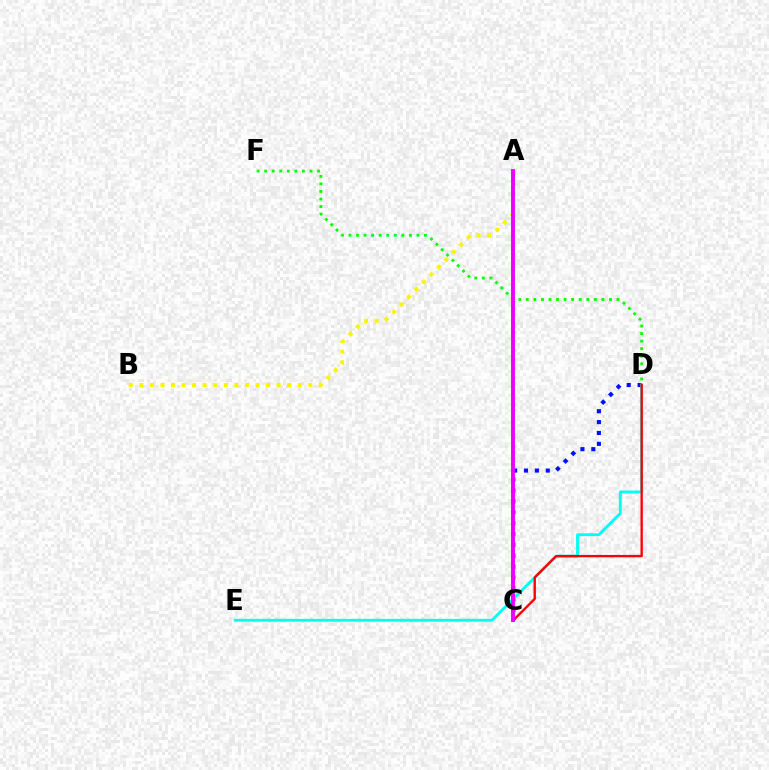{('C', 'D'): [{'color': '#0010ff', 'line_style': 'dotted', 'thickness': 2.96}, {'color': '#ff0000', 'line_style': 'solid', 'thickness': 1.69}], ('D', 'E'): [{'color': '#00fff6', 'line_style': 'solid', 'thickness': 2.05}], ('D', 'F'): [{'color': '#08ff00', 'line_style': 'dotted', 'thickness': 2.05}], ('A', 'B'): [{'color': '#fcf500', 'line_style': 'dotted', 'thickness': 2.87}], ('A', 'C'): [{'color': '#ee00ff', 'line_style': 'solid', 'thickness': 2.82}]}